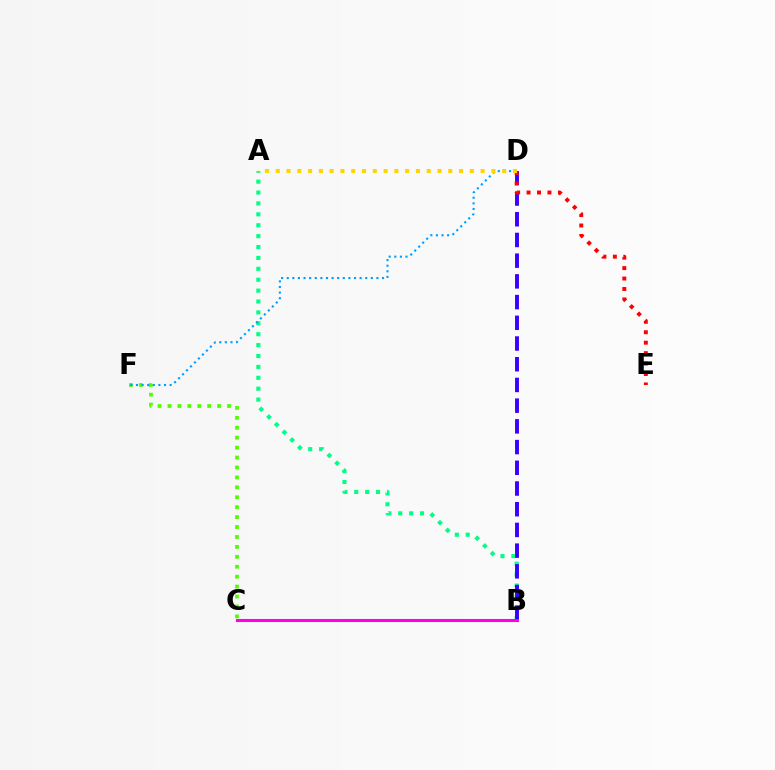{('A', 'B'): [{'color': '#00ff86', 'line_style': 'dotted', 'thickness': 2.96}], ('C', 'F'): [{'color': '#4fff00', 'line_style': 'dotted', 'thickness': 2.7}], ('D', 'F'): [{'color': '#009eff', 'line_style': 'dotted', 'thickness': 1.52}], ('B', 'D'): [{'color': '#3700ff', 'line_style': 'dashed', 'thickness': 2.81}], ('D', 'E'): [{'color': '#ff0000', 'line_style': 'dotted', 'thickness': 2.84}], ('A', 'D'): [{'color': '#ffd500', 'line_style': 'dotted', 'thickness': 2.93}], ('B', 'C'): [{'color': '#ff00ed', 'line_style': 'solid', 'thickness': 2.21}]}